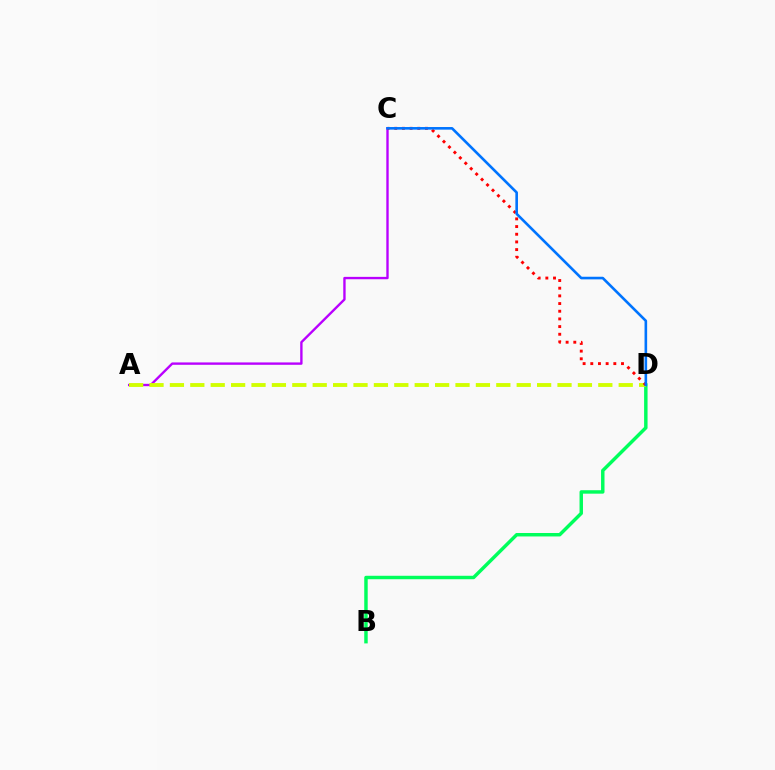{('B', 'D'): [{'color': '#00ff5c', 'line_style': 'solid', 'thickness': 2.49}], ('A', 'C'): [{'color': '#b900ff', 'line_style': 'solid', 'thickness': 1.71}], ('A', 'D'): [{'color': '#d1ff00', 'line_style': 'dashed', 'thickness': 2.77}], ('C', 'D'): [{'color': '#ff0000', 'line_style': 'dotted', 'thickness': 2.09}, {'color': '#0074ff', 'line_style': 'solid', 'thickness': 1.88}]}